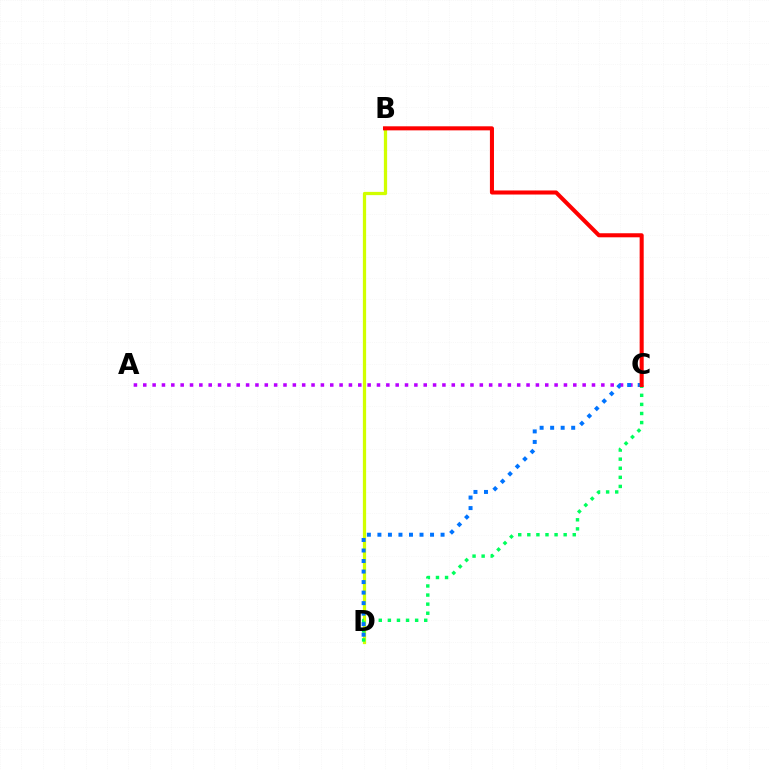{('A', 'C'): [{'color': '#b900ff', 'line_style': 'dotted', 'thickness': 2.54}], ('B', 'D'): [{'color': '#d1ff00', 'line_style': 'solid', 'thickness': 2.34}], ('C', 'D'): [{'color': '#00ff5c', 'line_style': 'dotted', 'thickness': 2.47}, {'color': '#0074ff', 'line_style': 'dotted', 'thickness': 2.86}], ('B', 'C'): [{'color': '#ff0000', 'line_style': 'solid', 'thickness': 2.92}]}